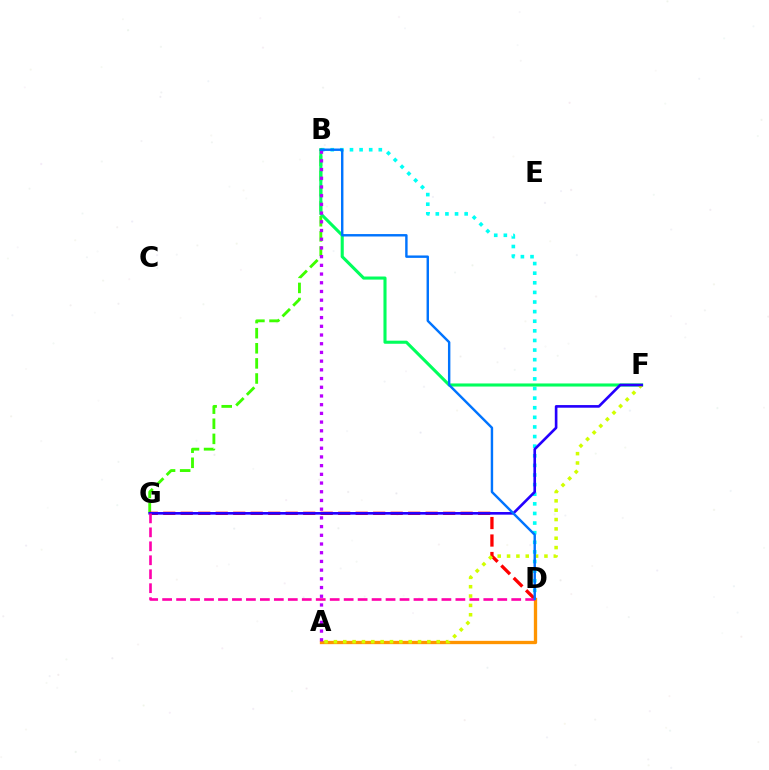{('B', 'D'): [{'color': '#00fff6', 'line_style': 'dotted', 'thickness': 2.61}, {'color': '#0074ff', 'line_style': 'solid', 'thickness': 1.74}], ('B', 'G'): [{'color': '#3dff00', 'line_style': 'dashed', 'thickness': 2.05}], ('B', 'F'): [{'color': '#00ff5c', 'line_style': 'solid', 'thickness': 2.22}], ('A', 'D'): [{'color': '#ff9400', 'line_style': 'solid', 'thickness': 2.38}], ('D', 'G'): [{'color': '#ff0000', 'line_style': 'dashed', 'thickness': 2.38}, {'color': '#ff00ac', 'line_style': 'dashed', 'thickness': 1.9}], ('A', 'F'): [{'color': '#d1ff00', 'line_style': 'dotted', 'thickness': 2.54}], ('F', 'G'): [{'color': '#2500ff', 'line_style': 'solid', 'thickness': 1.9}], ('A', 'B'): [{'color': '#b900ff', 'line_style': 'dotted', 'thickness': 2.37}]}